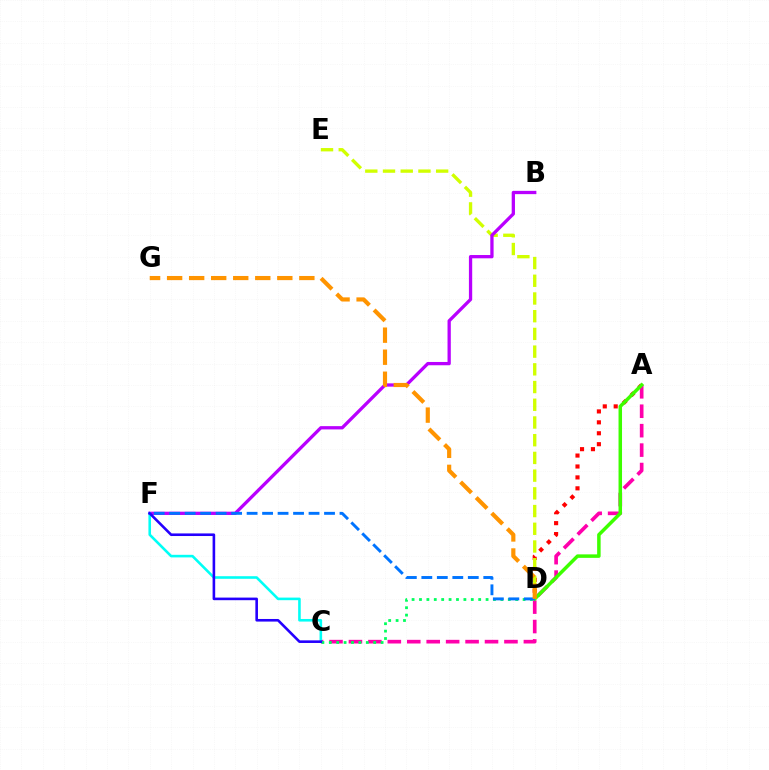{('A', 'D'): [{'color': '#ff0000', 'line_style': 'dotted', 'thickness': 2.97}, {'color': '#3dff00', 'line_style': 'solid', 'thickness': 2.52}], ('D', 'E'): [{'color': '#d1ff00', 'line_style': 'dashed', 'thickness': 2.41}], ('B', 'F'): [{'color': '#b900ff', 'line_style': 'solid', 'thickness': 2.36}], ('A', 'C'): [{'color': '#ff00ac', 'line_style': 'dashed', 'thickness': 2.64}], ('C', 'D'): [{'color': '#00ff5c', 'line_style': 'dotted', 'thickness': 2.01}], ('C', 'F'): [{'color': '#00fff6', 'line_style': 'solid', 'thickness': 1.87}, {'color': '#2500ff', 'line_style': 'solid', 'thickness': 1.88}], ('D', 'F'): [{'color': '#0074ff', 'line_style': 'dashed', 'thickness': 2.1}], ('D', 'G'): [{'color': '#ff9400', 'line_style': 'dashed', 'thickness': 2.99}]}